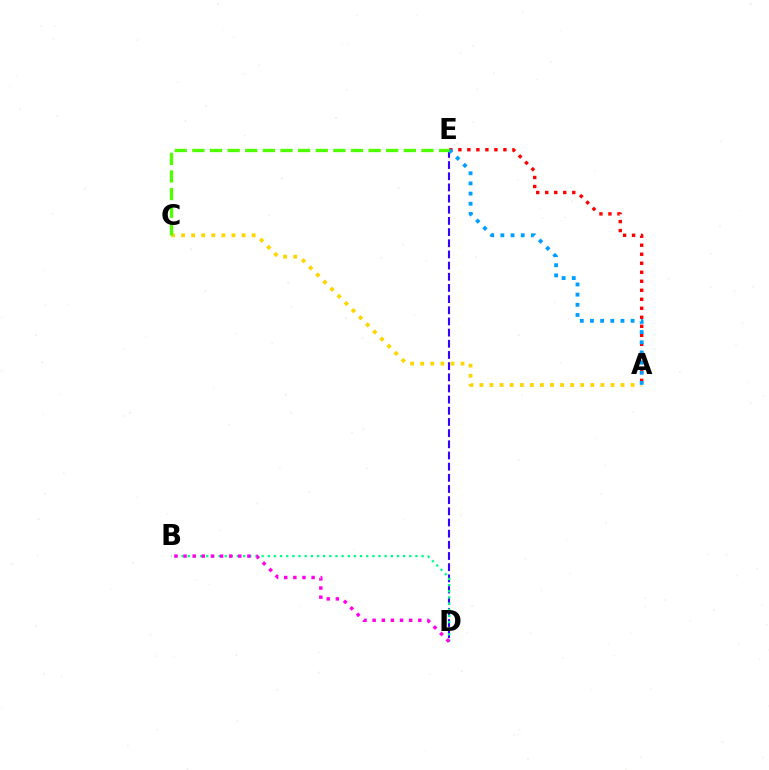{('D', 'E'): [{'color': '#3700ff', 'line_style': 'dashed', 'thickness': 1.52}], ('B', 'D'): [{'color': '#00ff86', 'line_style': 'dotted', 'thickness': 1.67}, {'color': '#ff00ed', 'line_style': 'dotted', 'thickness': 2.48}], ('A', 'C'): [{'color': '#ffd500', 'line_style': 'dotted', 'thickness': 2.74}], ('A', 'E'): [{'color': '#ff0000', 'line_style': 'dotted', 'thickness': 2.45}, {'color': '#009eff', 'line_style': 'dotted', 'thickness': 2.76}], ('C', 'E'): [{'color': '#4fff00', 'line_style': 'dashed', 'thickness': 2.39}]}